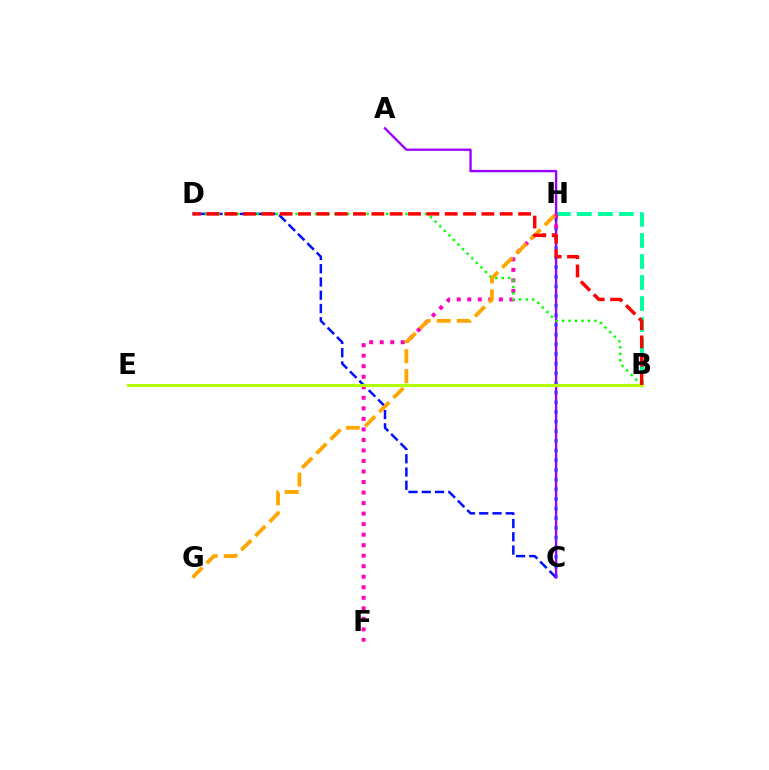{('C', 'H'): [{'color': '#00b5ff', 'line_style': 'dotted', 'thickness': 2.62}], ('C', 'D'): [{'color': '#0010ff', 'line_style': 'dashed', 'thickness': 1.8}], ('B', 'H'): [{'color': '#00ff9d', 'line_style': 'dashed', 'thickness': 2.86}], ('A', 'C'): [{'color': '#9b00ff', 'line_style': 'solid', 'thickness': 1.69}], ('F', 'H'): [{'color': '#ff00bd', 'line_style': 'dotted', 'thickness': 2.86}], ('B', 'D'): [{'color': '#08ff00', 'line_style': 'dotted', 'thickness': 1.76}, {'color': '#ff0000', 'line_style': 'dashed', 'thickness': 2.49}], ('B', 'E'): [{'color': '#b3ff00', 'line_style': 'solid', 'thickness': 2.21}], ('G', 'H'): [{'color': '#ffa500', 'line_style': 'dashed', 'thickness': 2.72}]}